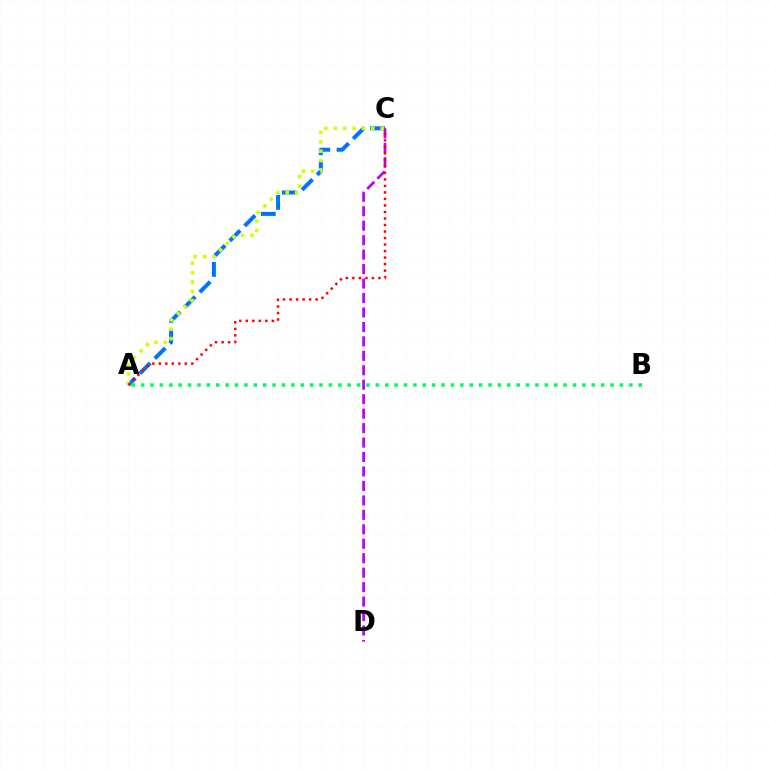{('A', 'C'): [{'color': '#0074ff', 'line_style': 'dashed', 'thickness': 2.88}, {'color': '#d1ff00', 'line_style': 'dotted', 'thickness': 2.54}, {'color': '#ff0000', 'line_style': 'dotted', 'thickness': 1.77}], ('C', 'D'): [{'color': '#b900ff', 'line_style': 'dashed', 'thickness': 1.96}], ('A', 'B'): [{'color': '#00ff5c', 'line_style': 'dotted', 'thickness': 2.55}]}